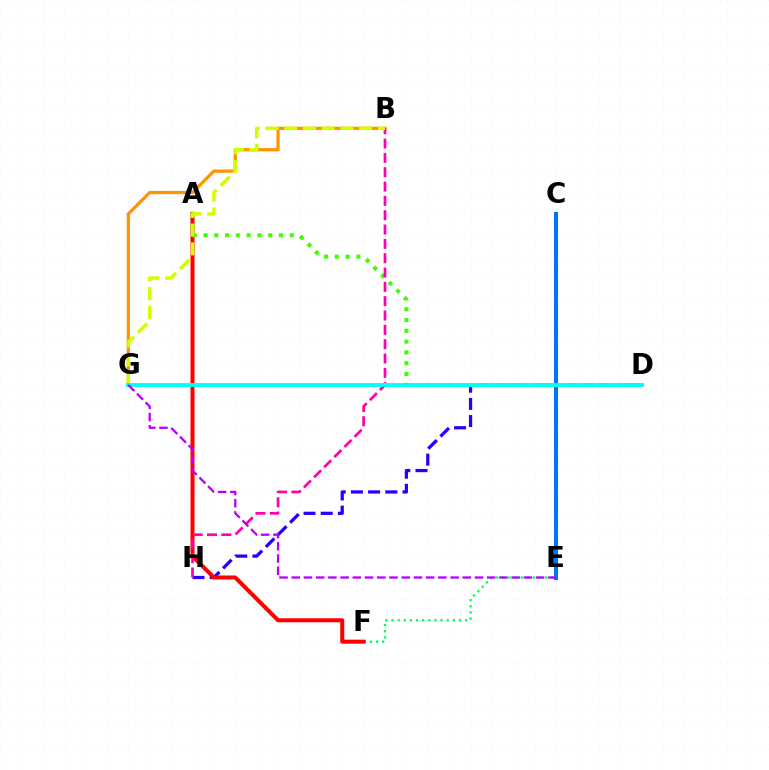{('E', 'F'): [{'color': '#00ff5c', 'line_style': 'dotted', 'thickness': 1.67}], ('D', 'H'): [{'color': '#2500ff', 'line_style': 'dashed', 'thickness': 2.34}], ('B', 'G'): [{'color': '#ff9400', 'line_style': 'solid', 'thickness': 2.33}, {'color': '#d1ff00', 'line_style': 'dashed', 'thickness': 2.55}], ('A', 'F'): [{'color': '#ff0000', 'line_style': 'solid', 'thickness': 2.9}], ('C', 'E'): [{'color': '#0074ff', 'line_style': 'solid', 'thickness': 2.9}], ('A', 'D'): [{'color': '#3dff00', 'line_style': 'dotted', 'thickness': 2.93}], ('B', 'H'): [{'color': '#ff00ac', 'line_style': 'dashed', 'thickness': 1.95}], ('D', 'G'): [{'color': '#00fff6', 'line_style': 'solid', 'thickness': 2.78}], ('E', 'G'): [{'color': '#b900ff', 'line_style': 'dashed', 'thickness': 1.66}]}